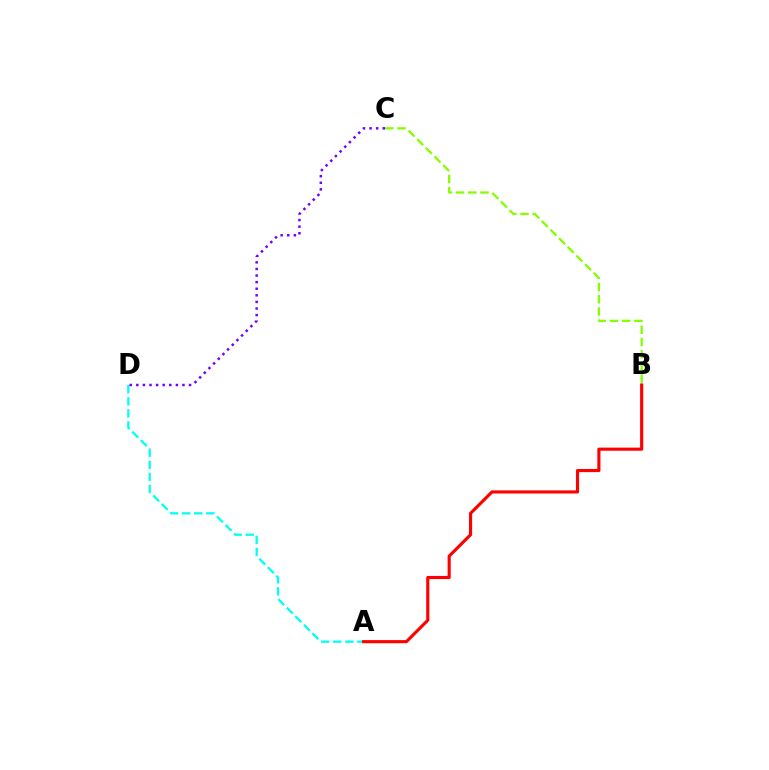{('B', 'C'): [{'color': '#84ff00', 'line_style': 'dashed', 'thickness': 1.66}], ('A', 'D'): [{'color': '#00fff6', 'line_style': 'dashed', 'thickness': 1.64}], ('A', 'B'): [{'color': '#ff0000', 'line_style': 'solid', 'thickness': 2.25}], ('C', 'D'): [{'color': '#7200ff', 'line_style': 'dotted', 'thickness': 1.79}]}